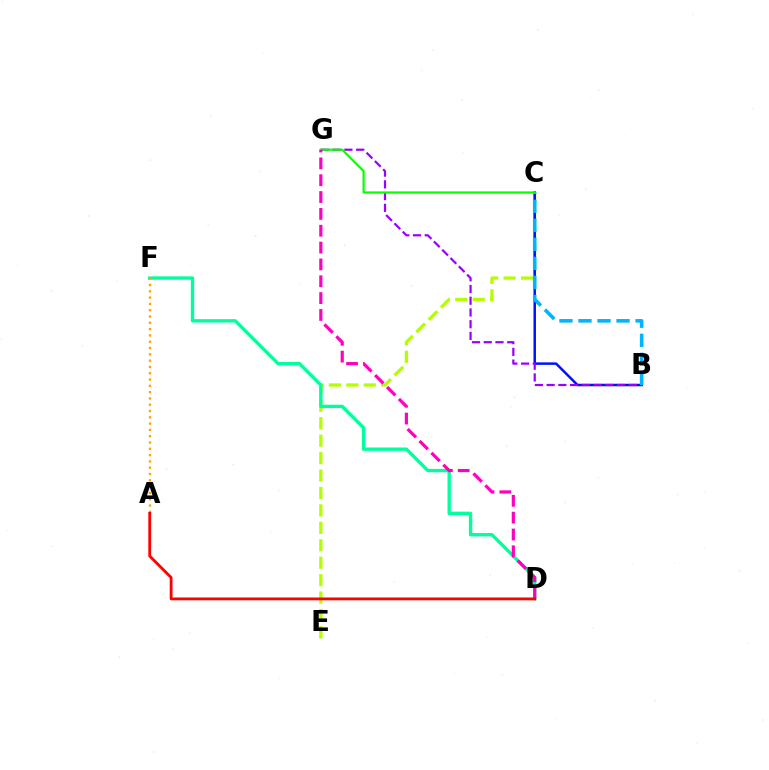{('C', 'E'): [{'color': '#b3ff00', 'line_style': 'dashed', 'thickness': 2.37}], ('D', 'F'): [{'color': '#00ff9d', 'line_style': 'solid', 'thickness': 2.41}], ('B', 'C'): [{'color': '#0010ff', 'line_style': 'solid', 'thickness': 1.79}, {'color': '#00b5ff', 'line_style': 'dashed', 'thickness': 2.59}], ('A', 'F'): [{'color': '#ffa500', 'line_style': 'dotted', 'thickness': 1.71}], ('B', 'G'): [{'color': '#9b00ff', 'line_style': 'dashed', 'thickness': 1.59}], ('C', 'G'): [{'color': '#08ff00', 'line_style': 'solid', 'thickness': 1.58}], ('D', 'G'): [{'color': '#ff00bd', 'line_style': 'dashed', 'thickness': 2.29}], ('A', 'D'): [{'color': '#ff0000', 'line_style': 'solid', 'thickness': 2.02}]}